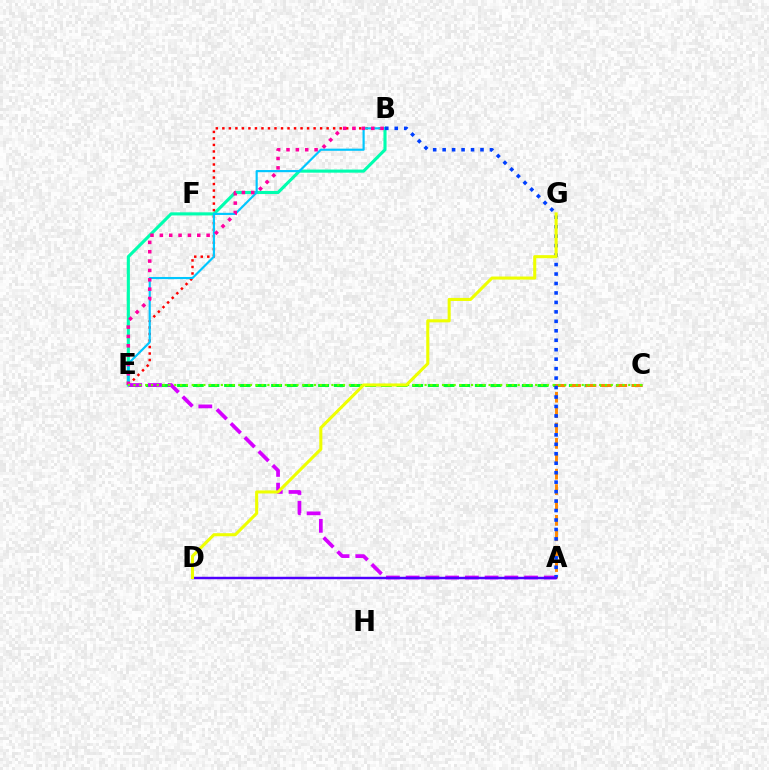{('C', 'E'): [{'color': '#00ff27', 'line_style': 'dashed', 'thickness': 2.13}, {'color': '#66ff00', 'line_style': 'dotted', 'thickness': 1.58}], ('B', 'E'): [{'color': '#00ffaf', 'line_style': 'solid', 'thickness': 2.24}, {'color': '#ff0000', 'line_style': 'dotted', 'thickness': 1.77}, {'color': '#00c7ff', 'line_style': 'solid', 'thickness': 1.56}, {'color': '#ff00a0', 'line_style': 'dotted', 'thickness': 2.54}], ('A', 'C'): [{'color': '#ff8800', 'line_style': 'dashed', 'thickness': 2.09}], ('A', 'E'): [{'color': '#d600ff', 'line_style': 'dashed', 'thickness': 2.68}], ('A', 'B'): [{'color': '#003fff', 'line_style': 'dotted', 'thickness': 2.57}], ('A', 'D'): [{'color': '#4f00ff', 'line_style': 'solid', 'thickness': 1.77}], ('D', 'G'): [{'color': '#eeff00', 'line_style': 'solid', 'thickness': 2.2}]}